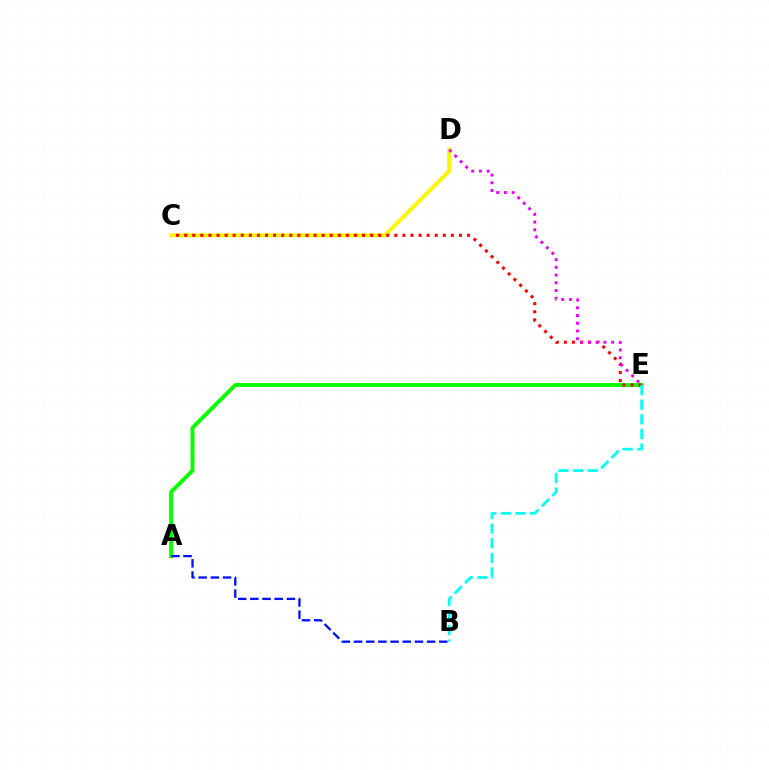{('C', 'D'): [{'color': '#fcf500', 'line_style': 'solid', 'thickness': 2.81}], ('A', 'E'): [{'color': '#08ff00', 'line_style': 'solid', 'thickness': 2.82}], ('C', 'E'): [{'color': '#ff0000', 'line_style': 'dotted', 'thickness': 2.2}], ('A', 'B'): [{'color': '#0010ff', 'line_style': 'dashed', 'thickness': 1.65}], ('B', 'E'): [{'color': '#00fff6', 'line_style': 'dashed', 'thickness': 1.99}], ('D', 'E'): [{'color': '#ee00ff', 'line_style': 'dotted', 'thickness': 2.1}]}